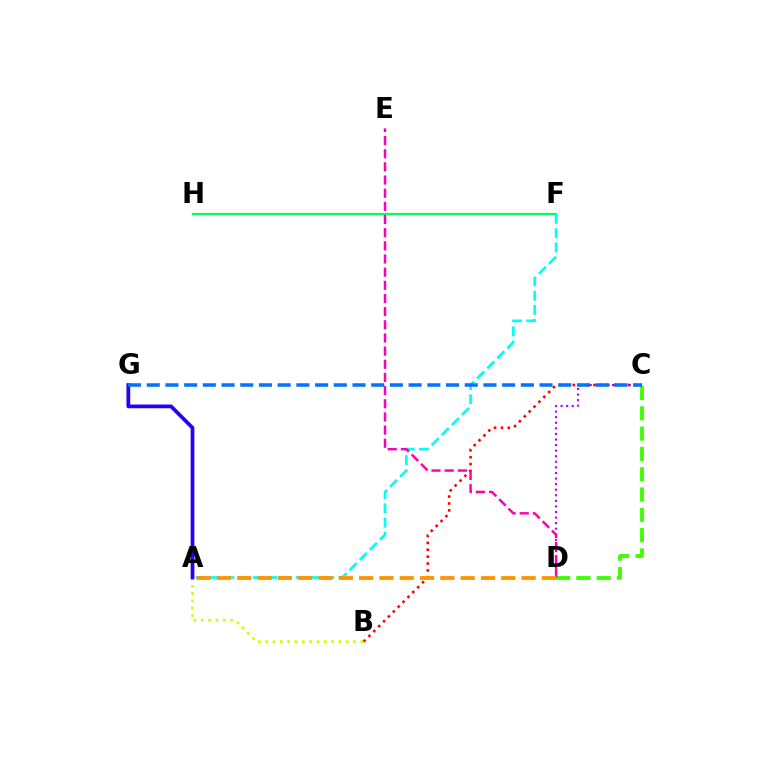{('A', 'B'): [{'color': '#d1ff00', 'line_style': 'dotted', 'thickness': 1.99}], ('B', 'C'): [{'color': '#ff0000', 'line_style': 'dotted', 'thickness': 1.87}], ('F', 'H'): [{'color': '#00ff5c', 'line_style': 'solid', 'thickness': 1.61}], ('A', 'F'): [{'color': '#00fff6', 'line_style': 'dashed', 'thickness': 1.94}], ('C', 'D'): [{'color': '#b900ff', 'line_style': 'dotted', 'thickness': 1.52}, {'color': '#3dff00', 'line_style': 'dashed', 'thickness': 2.76}], ('D', 'E'): [{'color': '#ff00ac', 'line_style': 'dashed', 'thickness': 1.79}], ('A', 'G'): [{'color': '#2500ff', 'line_style': 'solid', 'thickness': 2.7}], ('C', 'G'): [{'color': '#0074ff', 'line_style': 'dashed', 'thickness': 2.54}], ('A', 'D'): [{'color': '#ff9400', 'line_style': 'dashed', 'thickness': 2.76}]}